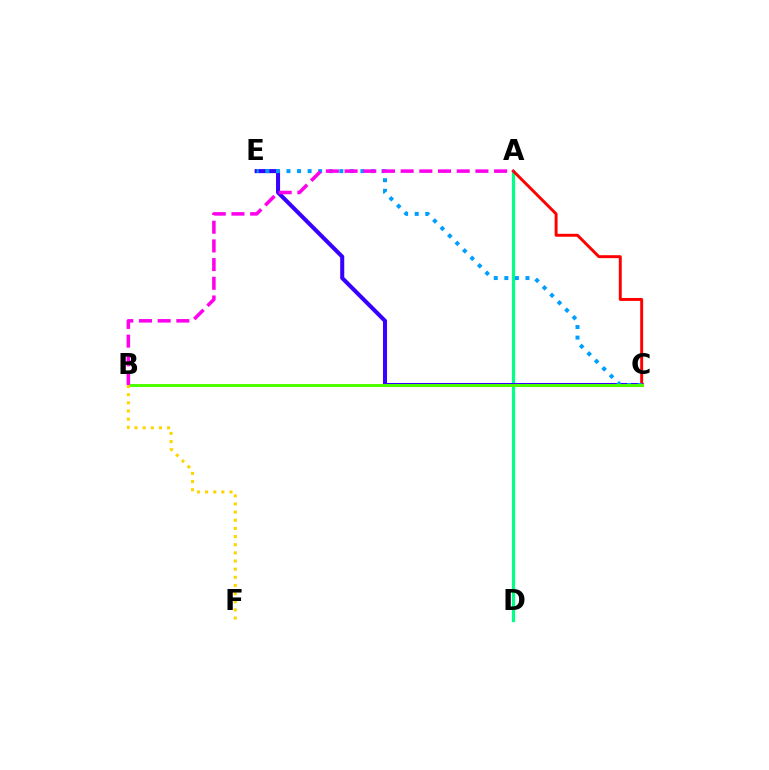{('A', 'D'): [{'color': '#00ff86', 'line_style': 'solid', 'thickness': 2.3}], ('C', 'E'): [{'color': '#3700ff', 'line_style': 'solid', 'thickness': 2.92}, {'color': '#009eff', 'line_style': 'dotted', 'thickness': 2.87}], ('A', 'C'): [{'color': '#ff0000', 'line_style': 'solid', 'thickness': 2.11}], ('B', 'C'): [{'color': '#4fff00', 'line_style': 'solid', 'thickness': 2.14}], ('A', 'B'): [{'color': '#ff00ed', 'line_style': 'dashed', 'thickness': 2.54}], ('B', 'F'): [{'color': '#ffd500', 'line_style': 'dotted', 'thickness': 2.21}]}